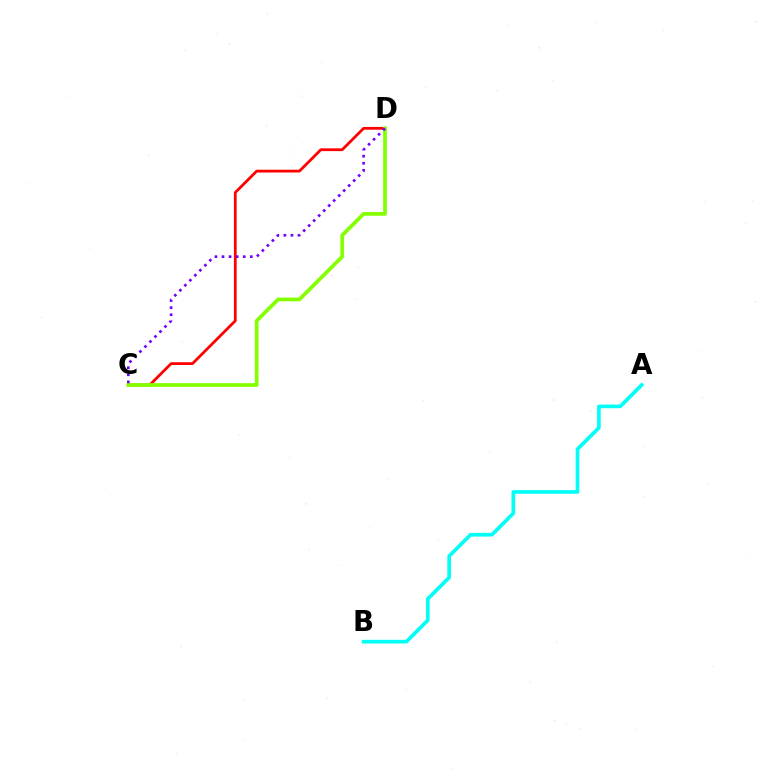{('C', 'D'): [{'color': '#ff0000', 'line_style': 'solid', 'thickness': 2.0}, {'color': '#84ff00', 'line_style': 'solid', 'thickness': 2.68}, {'color': '#7200ff', 'line_style': 'dotted', 'thickness': 1.92}], ('A', 'B'): [{'color': '#00fff6', 'line_style': 'solid', 'thickness': 2.64}]}